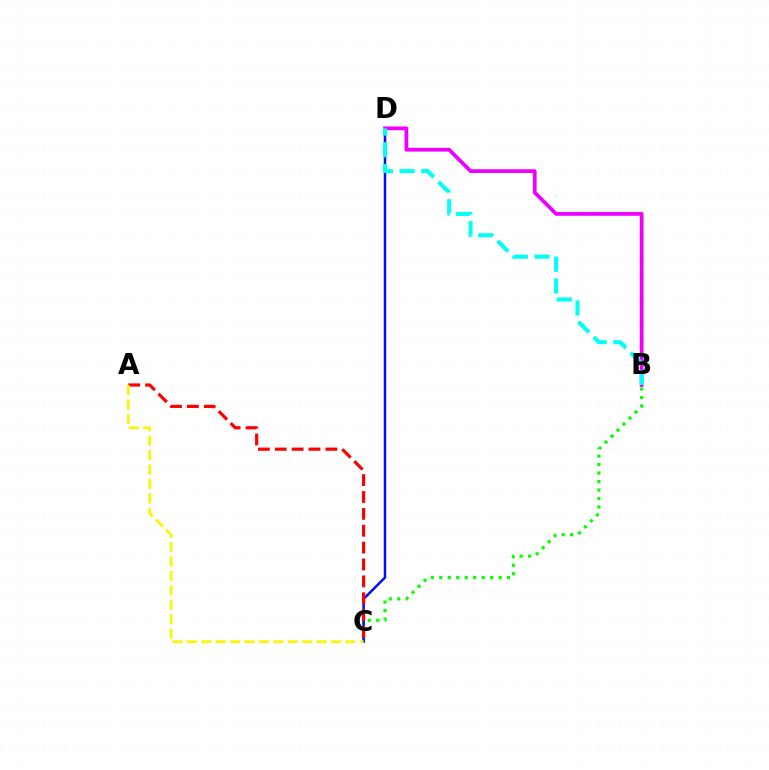{('B', 'C'): [{'color': '#08ff00', 'line_style': 'dotted', 'thickness': 2.3}], ('C', 'D'): [{'color': '#0010ff', 'line_style': 'solid', 'thickness': 1.81}], ('A', 'C'): [{'color': '#ff0000', 'line_style': 'dashed', 'thickness': 2.29}, {'color': '#fcf500', 'line_style': 'dashed', 'thickness': 1.96}], ('B', 'D'): [{'color': '#ee00ff', 'line_style': 'solid', 'thickness': 2.71}, {'color': '#00fff6', 'line_style': 'dashed', 'thickness': 2.95}]}